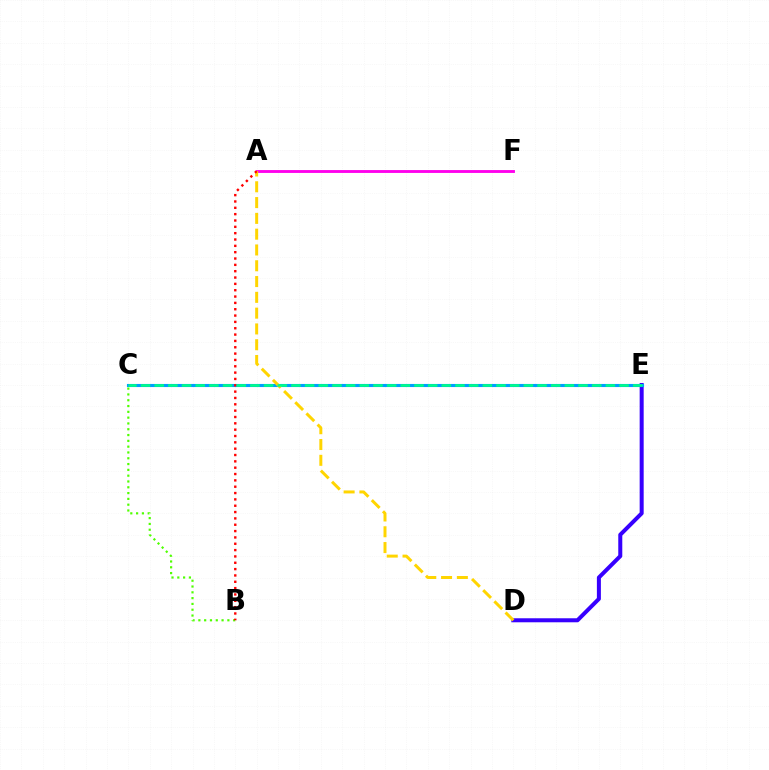{('D', 'E'): [{'color': '#3700ff', 'line_style': 'solid', 'thickness': 2.89}], ('A', 'F'): [{'color': '#ff00ed', 'line_style': 'solid', 'thickness': 2.07}], ('C', 'E'): [{'color': '#009eff', 'line_style': 'solid', 'thickness': 2.23}, {'color': '#00ff86', 'line_style': 'dashed', 'thickness': 1.86}], ('B', 'C'): [{'color': '#4fff00', 'line_style': 'dotted', 'thickness': 1.58}], ('A', 'D'): [{'color': '#ffd500', 'line_style': 'dashed', 'thickness': 2.15}], ('A', 'B'): [{'color': '#ff0000', 'line_style': 'dotted', 'thickness': 1.72}]}